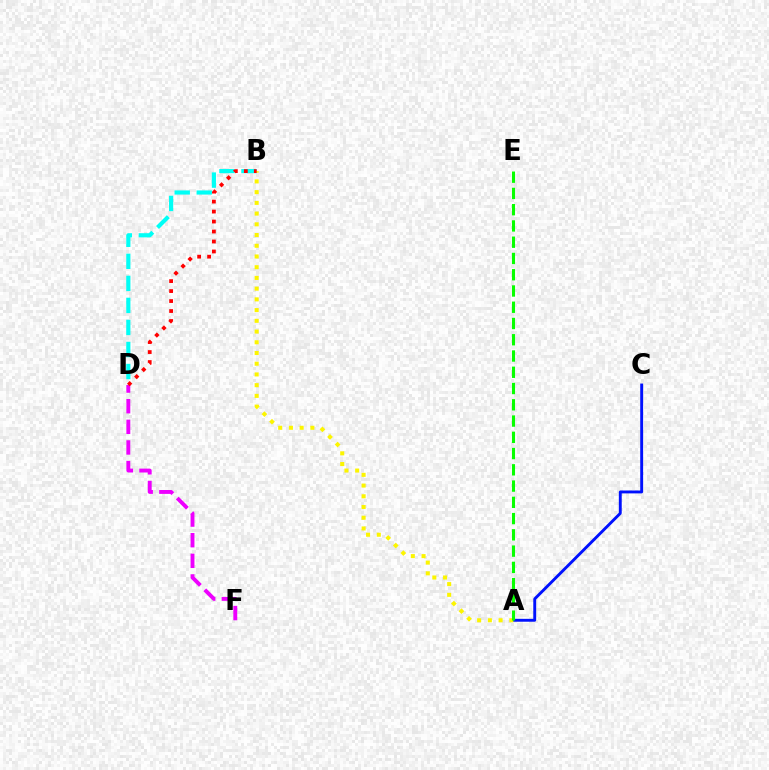{('A', 'C'): [{'color': '#0010ff', 'line_style': 'solid', 'thickness': 2.08}], ('B', 'D'): [{'color': '#00fff6', 'line_style': 'dashed', 'thickness': 2.99}, {'color': '#ff0000', 'line_style': 'dotted', 'thickness': 2.71}], ('A', 'B'): [{'color': '#fcf500', 'line_style': 'dotted', 'thickness': 2.91}], ('D', 'F'): [{'color': '#ee00ff', 'line_style': 'dashed', 'thickness': 2.8}], ('A', 'E'): [{'color': '#08ff00', 'line_style': 'dashed', 'thickness': 2.21}]}